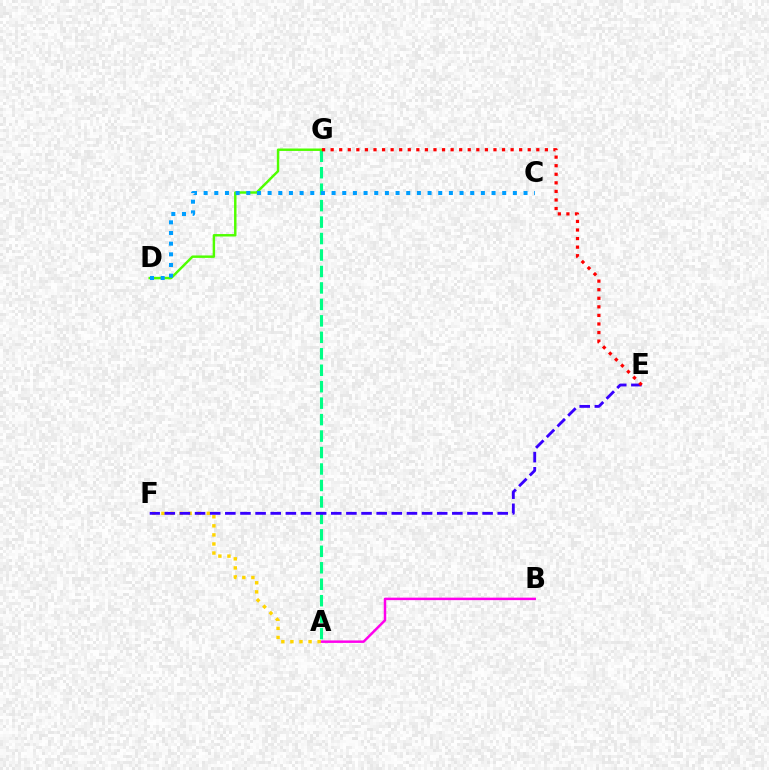{('A', 'G'): [{'color': '#00ff86', 'line_style': 'dashed', 'thickness': 2.24}], ('A', 'B'): [{'color': '#ff00ed', 'line_style': 'solid', 'thickness': 1.78}], ('D', 'G'): [{'color': '#4fff00', 'line_style': 'solid', 'thickness': 1.76}], ('A', 'F'): [{'color': '#ffd500', 'line_style': 'dotted', 'thickness': 2.46}], ('C', 'D'): [{'color': '#009eff', 'line_style': 'dotted', 'thickness': 2.9}], ('E', 'F'): [{'color': '#3700ff', 'line_style': 'dashed', 'thickness': 2.06}], ('E', 'G'): [{'color': '#ff0000', 'line_style': 'dotted', 'thickness': 2.33}]}